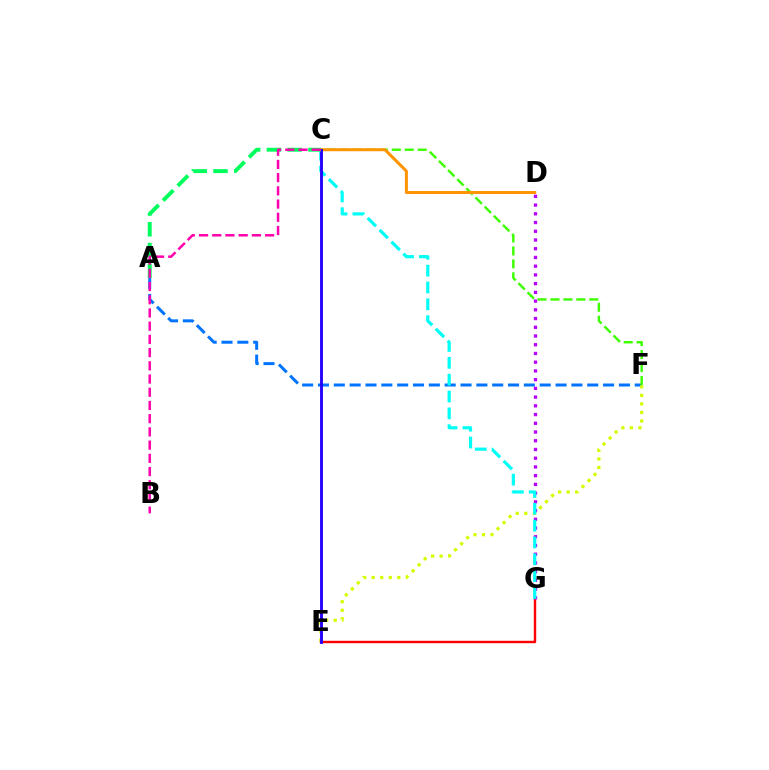{('A', 'F'): [{'color': '#0074ff', 'line_style': 'dashed', 'thickness': 2.15}], ('C', 'F'): [{'color': '#3dff00', 'line_style': 'dashed', 'thickness': 1.76}], ('E', 'F'): [{'color': '#d1ff00', 'line_style': 'dotted', 'thickness': 2.32}], ('E', 'G'): [{'color': '#ff0000', 'line_style': 'solid', 'thickness': 1.74}], ('D', 'G'): [{'color': '#b900ff', 'line_style': 'dotted', 'thickness': 2.37}], ('C', 'G'): [{'color': '#00fff6', 'line_style': 'dashed', 'thickness': 2.29}], ('C', 'D'): [{'color': '#ff9400', 'line_style': 'solid', 'thickness': 2.15}], ('C', 'E'): [{'color': '#2500ff', 'line_style': 'solid', 'thickness': 2.07}], ('A', 'C'): [{'color': '#00ff5c', 'line_style': 'dashed', 'thickness': 2.82}], ('B', 'C'): [{'color': '#ff00ac', 'line_style': 'dashed', 'thickness': 1.8}]}